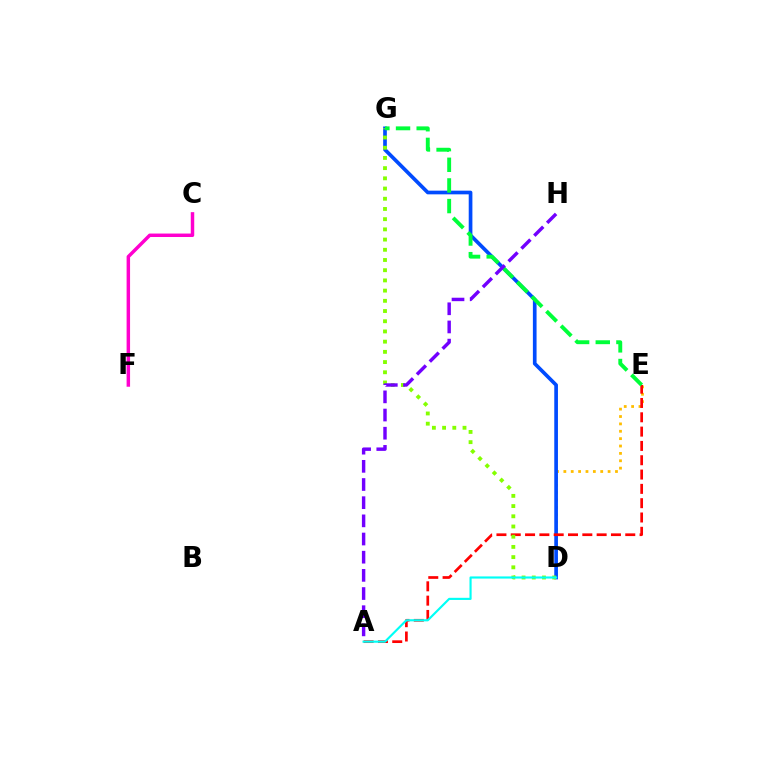{('D', 'E'): [{'color': '#ffbd00', 'line_style': 'dotted', 'thickness': 2.0}], ('D', 'G'): [{'color': '#004bff', 'line_style': 'solid', 'thickness': 2.65}, {'color': '#84ff00', 'line_style': 'dotted', 'thickness': 2.77}], ('A', 'E'): [{'color': '#ff0000', 'line_style': 'dashed', 'thickness': 1.94}], ('C', 'F'): [{'color': '#ff00cf', 'line_style': 'solid', 'thickness': 2.49}], ('A', 'D'): [{'color': '#00fff6', 'line_style': 'solid', 'thickness': 1.55}], ('E', 'G'): [{'color': '#00ff39', 'line_style': 'dashed', 'thickness': 2.8}], ('A', 'H'): [{'color': '#7200ff', 'line_style': 'dashed', 'thickness': 2.47}]}